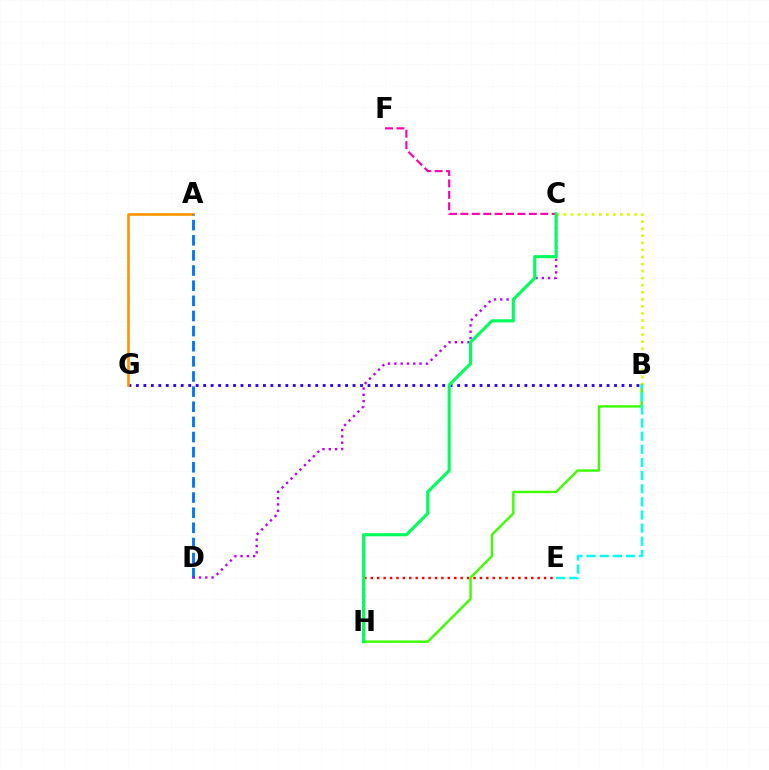{('B', 'G'): [{'color': '#2500ff', 'line_style': 'dotted', 'thickness': 2.03}], ('E', 'H'): [{'color': '#ff0000', 'line_style': 'dotted', 'thickness': 1.74}], ('A', 'G'): [{'color': '#ff9400', 'line_style': 'solid', 'thickness': 1.9}], ('B', 'C'): [{'color': '#d1ff00', 'line_style': 'dotted', 'thickness': 1.92}], ('A', 'D'): [{'color': '#0074ff', 'line_style': 'dashed', 'thickness': 2.06}], ('C', 'D'): [{'color': '#b900ff', 'line_style': 'dotted', 'thickness': 1.71}], ('B', 'H'): [{'color': '#3dff00', 'line_style': 'solid', 'thickness': 1.74}], ('B', 'E'): [{'color': '#00fff6', 'line_style': 'dashed', 'thickness': 1.78}], ('C', 'F'): [{'color': '#ff00ac', 'line_style': 'dashed', 'thickness': 1.55}], ('C', 'H'): [{'color': '#00ff5c', 'line_style': 'solid', 'thickness': 2.25}]}